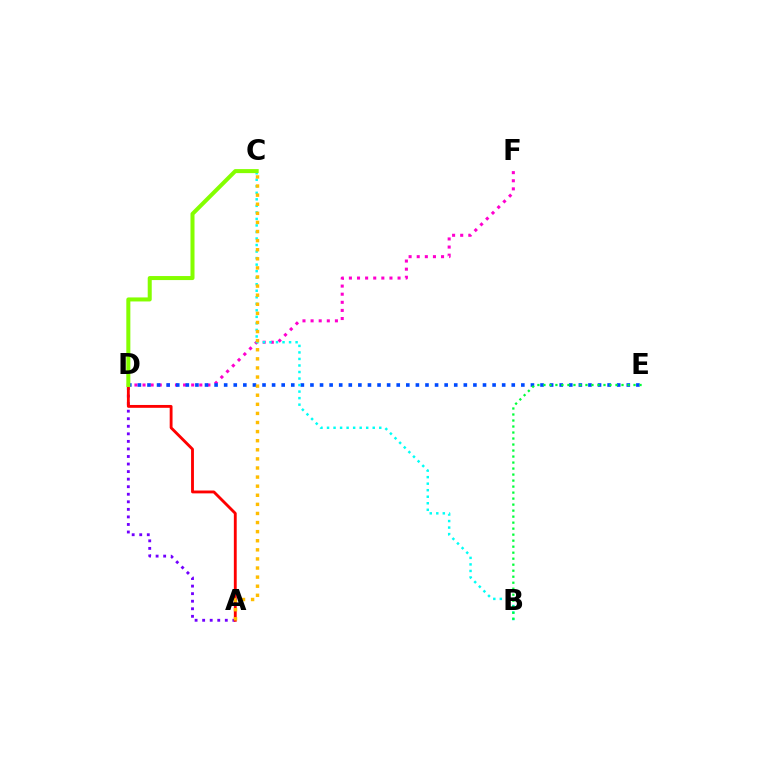{('A', 'D'): [{'color': '#7200ff', 'line_style': 'dotted', 'thickness': 2.05}, {'color': '#ff0000', 'line_style': 'solid', 'thickness': 2.05}], ('D', 'F'): [{'color': '#ff00cf', 'line_style': 'dotted', 'thickness': 2.2}], ('D', 'E'): [{'color': '#004bff', 'line_style': 'dotted', 'thickness': 2.6}], ('B', 'C'): [{'color': '#00fff6', 'line_style': 'dotted', 'thickness': 1.77}], ('B', 'E'): [{'color': '#00ff39', 'line_style': 'dotted', 'thickness': 1.63}], ('C', 'D'): [{'color': '#84ff00', 'line_style': 'solid', 'thickness': 2.9}], ('A', 'C'): [{'color': '#ffbd00', 'line_style': 'dotted', 'thickness': 2.47}]}